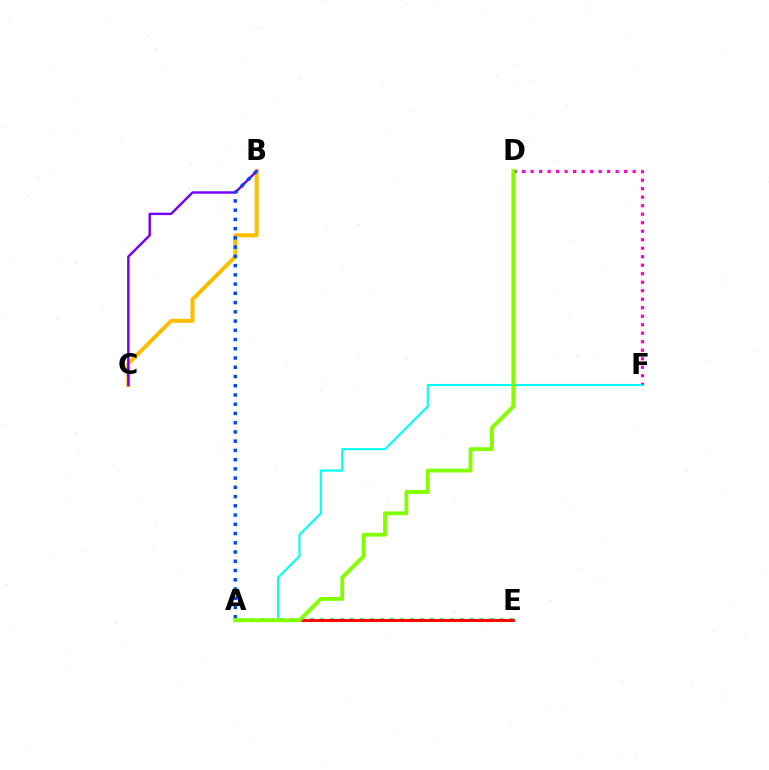{('D', 'F'): [{'color': '#ff00cf', 'line_style': 'dotted', 'thickness': 2.31}], ('A', 'E'): [{'color': '#00ff39', 'line_style': 'dotted', 'thickness': 2.71}, {'color': '#ff0000', 'line_style': 'solid', 'thickness': 2.06}], ('B', 'C'): [{'color': '#ffbd00', 'line_style': 'solid', 'thickness': 2.89}, {'color': '#7200ff', 'line_style': 'solid', 'thickness': 1.75}], ('A', 'F'): [{'color': '#00fff6', 'line_style': 'solid', 'thickness': 1.52}], ('A', 'B'): [{'color': '#004bff', 'line_style': 'dotted', 'thickness': 2.51}], ('A', 'D'): [{'color': '#84ff00', 'line_style': 'solid', 'thickness': 2.79}]}